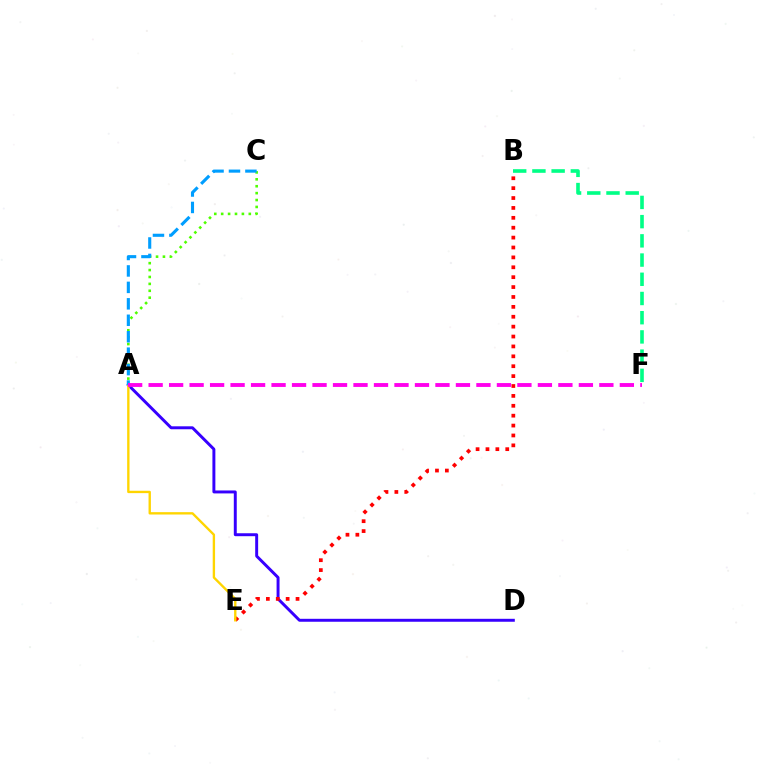{('A', 'D'): [{'color': '#3700ff', 'line_style': 'solid', 'thickness': 2.12}], ('A', 'C'): [{'color': '#4fff00', 'line_style': 'dotted', 'thickness': 1.88}, {'color': '#009eff', 'line_style': 'dashed', 'thickness': 2.23}], ('B', 'E'): [{'color': '#ff0000', 'line_style': 'dotted', 'thickness': 2.69}], ('A', 'E'): [{'color': '#ffd500', 'line_style': 'solid', 'thickness': 1.7}], ('B', 'F'): [{'color': '#00ff86', 'line_style': 'dashed', 'thickness': 2.61}], ('A', 'F'): [{'color': '#ff00ed', 'line_style': 'dashed', 'thickness': 2.78}]}